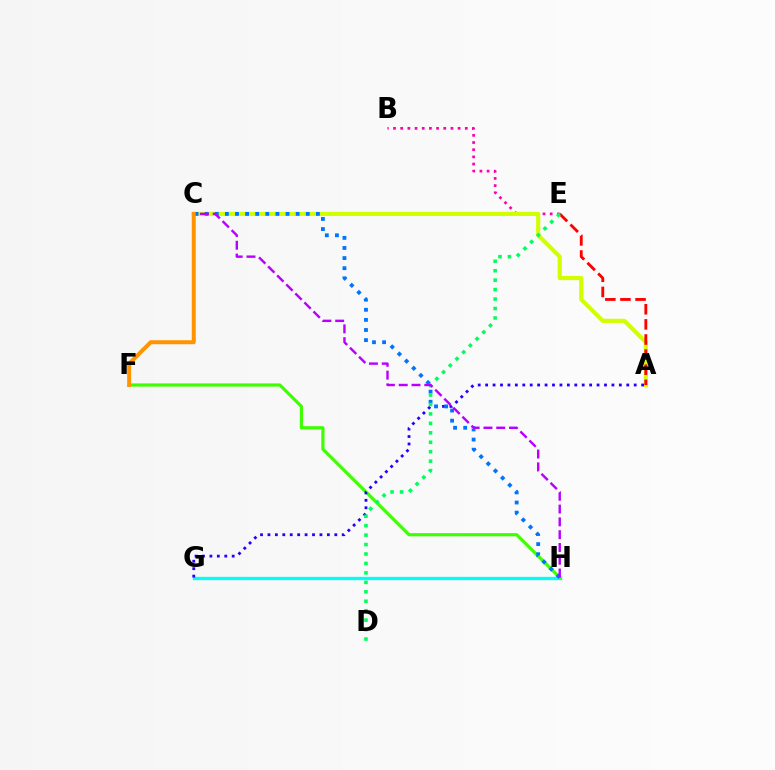{('G', 'H'): [{'color': '#00fff6', 'line_style': 'solid', 'thickness': 2.38}], ('B', 'E'): [{'color': '#ff00ac', 'line_style': 'dotted', 'thickness': 1.95}], ('F', 'H'): [{'color': '#3dff00', 'line_style': 'solid', 'thickness': 2.28}], ('A', 'C'): [{'color': '#d1ff00', 'line_style': 'solid', 'thickness': 2.97}], ('A', 'G'): [{'color': '#2500ff', 'line_style': 'dotted', 'thickness': 2.02}], ('A', 'E'): [{'color': '#ff0000', 'line_style': 'dashed', 'thickness': 2.05}], ('C', 'H'): [{'color': '#0074ff', 'line_style': 'dotted', 'thickness': 2.75}, {'color': '#b900ff', 'line_style': 'dashed', 'thickness': 1.74}], ('D', 'E'): [{'color': '#00ff5c', 'line_style': 'dotted', 'thickness': 2.57}], ('C', 'F'): [{'color': '#ff9400', 'line_style': 'solid', 'thickness': 2.87}]}